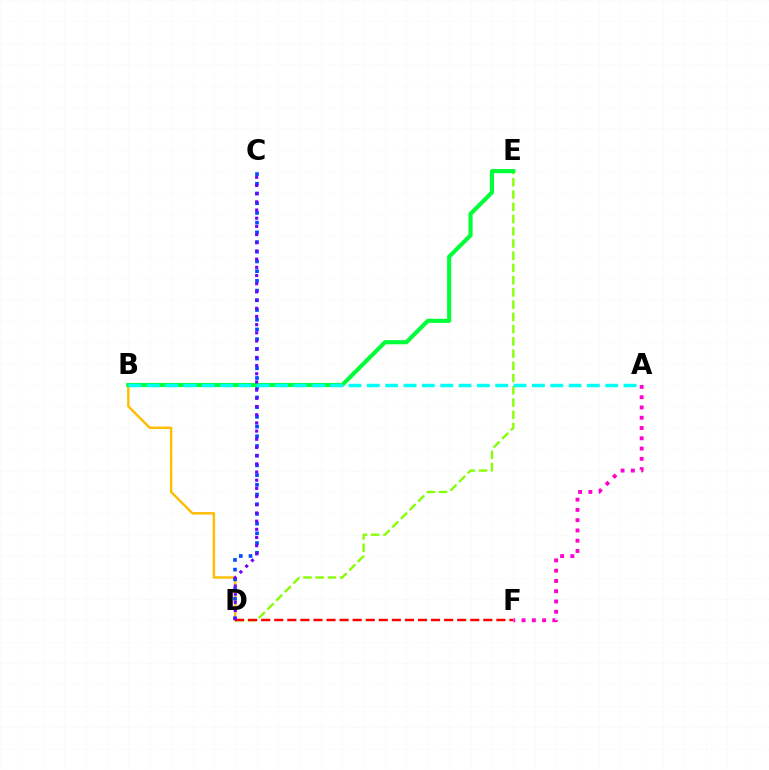{('B', 'D'): [{'color': '#ffbd00', 'line_style': 'solid', 'thickness': 1.75}], ('D', 'E'): [{'color': '#84ff00', 'line_style': 'dashed', 'thickness': 1.66}], ('C', 'D'): [{'color': '#004bff', 'line_style': 'dotted', 'thickness': 2.64}, {'color': '#7200ff', 'line_style': 'dotted', 'thickness': 2.22}], ('B', 'E'): [{'color': '#00ff39', 'line_style': 'solid', 'thickness': 2.97}], ('A', 'B'): [{'color': '#00fff6', 'line_style': 'dashed', 'thickness': 2.49}], ('D', 'F'): [{'color': '#ff0000', 'line_style': 'dashed', 'thickness': 1.78}], ('A', 'F'): [{'color': '#ff00cf', 'line_style': 'dotted', 'thickness': 2.79}]}